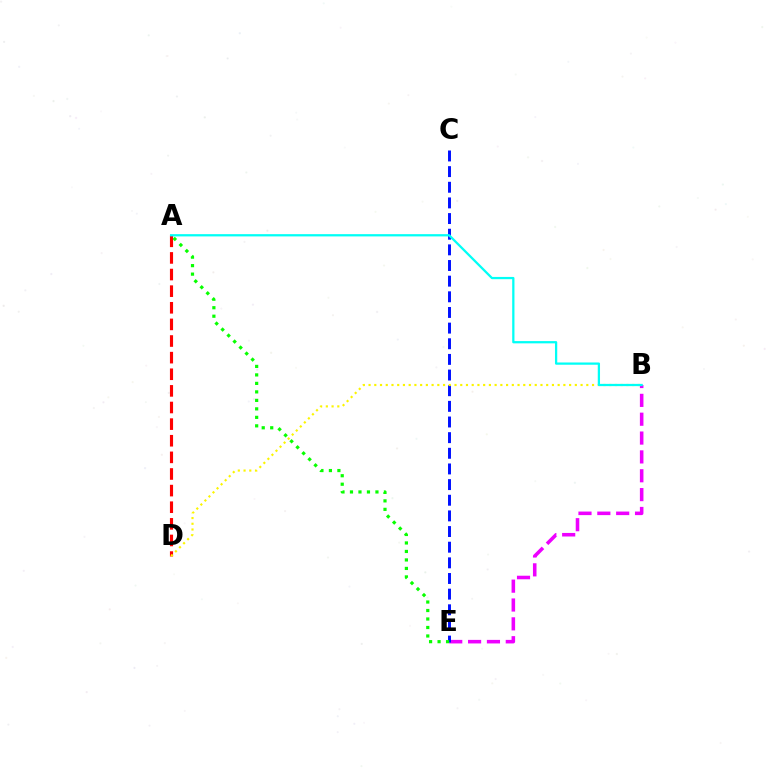{('B', 'E'): [{'color': '#ee00ff', 'line_style': 'dashed', 'thickness': 2.56}], ('A', 'D'): [{'color': '#ff0000', 'line_style': 'dashed', 'thickness': 2.26}], ('C', 'E'): [{'color': '#0010ff', 'line_style': 'dashed', 'thickness': 2.13}], ('B', 'D'): [{'color': '#fcf500', 'line_style': 'dotted', 'thickness': 1.56}], ('A', 'B'): [{'color': '#00fff6', 'line_style': 'solid', 'thickness': 1.63}], ('A', 'E'): [{'color': '#08ff00', 'line_style': 'dotted', 'thickness': 2.31}]}